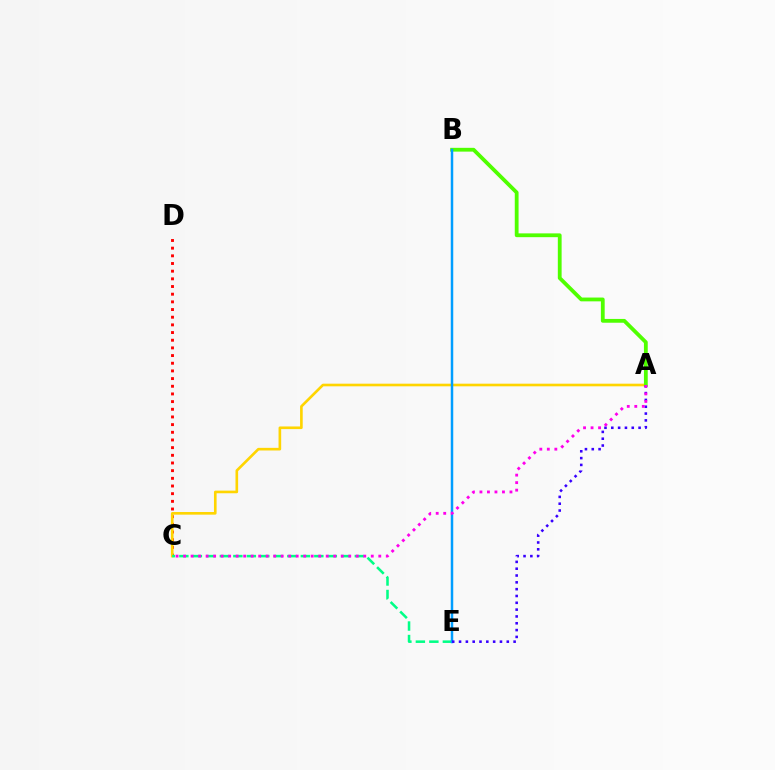{('C', 'D'): [{'color': '#ff0000', 'line_style': 'dotted', 'thickness': 2.08}], ('A', 'C'): [{'color': '#ffd500', 'line_style': 'solid', 'thickness': 1.9}, {'color': '#ff00ed', 'line_style': 'dotted', 'thickness': 2.04}], ('C', 'E'): [{'color': '#00ff86', 'line_style': 'dashed', 'thickness': 1.83}], ('A', 'B'): [{'color': '#4fff00', 'line_style': 'solid', 'thickness': 2.73}], ('B', 'E'): [{'color': '#009eff', 'line_style': 'solid', 'thickness': 1.8}], ('A', 'E'): [{'color': '#3700ff', 'line_style': 'dotted', 'thickness': 1.85}]}